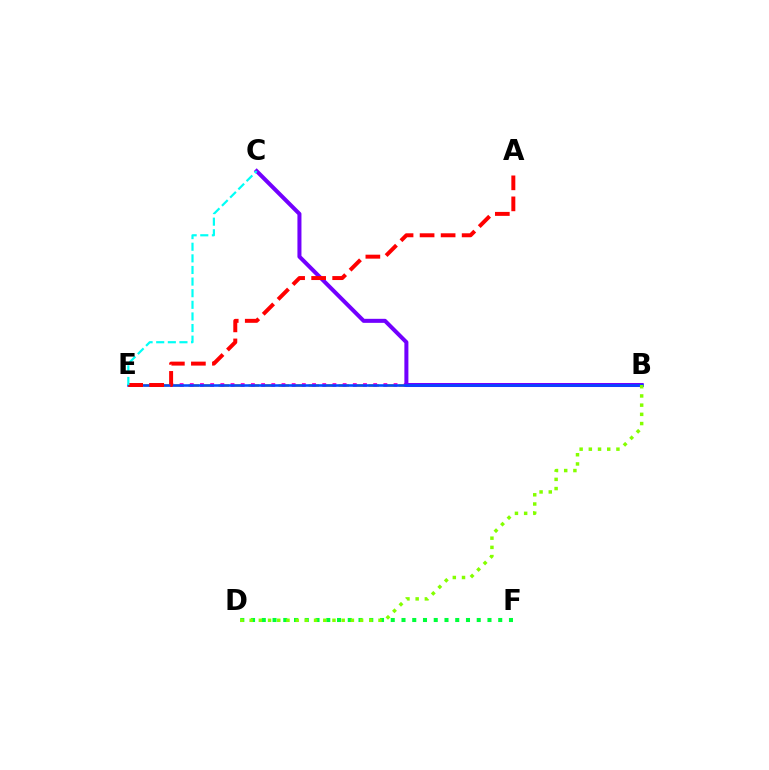{('B', 'E'): [{'color': '#ffbd00', 'line_style': 'dashed', 'thickness': 2.04}, {'color': '#ff00cf', 'line_style': 'dotted', 'thickness': 2.77}, {'color': '#004bff', 'line_style': 'solid', 'thickness': 1.84}], ('B', 'C'): [{'color': '#7200ff', 'line_style': 'solid', 'thickness': 2.9}], ('D', 'F'): [{'color': '#00ff39', 'line_style': 'dotted', 'thickness': 2.92}], ('A', 'E'): [{'color': '#ff0000', 'line_style': 'dashed', 'thickness': 2.86}], ('B', 'D'): [{'color': '#84ff00', 'line_style': 'dotted', 'thickness': 2.5}], ('C', 'E'): [{'color': '#00fff6', 'line_style': 'dashed', 'thickness': 1.58}]}